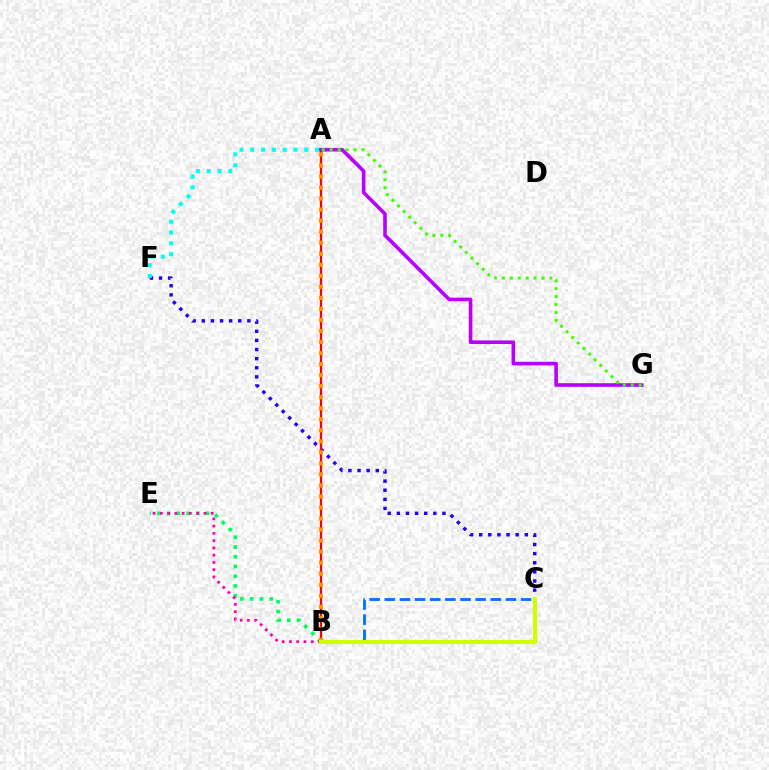{('C', 'F'): [{'color': '#2500ff', 'line_style': 'dotted', 'thickness': 2.48}], ('B', 'C'): [{'color': '#0074ff', 'line_style': 'dashed', 'thickness': 2.06}, {'color': '#d1ff00', 'line_style': 'solid', 'thickness': 2.94}], ('A', 'B'): [{'color': '#ff0000', 'line_style': 'solid', 'thickness': 1.62}, {'color': '#ff9400', 'line_style': 'dotted', 'thickness': 3.0}], ('B', 'E'): [{'color': '#00ff5c', 'line_style': 'dotted', 'thickness': 2.65}, {'color': '#ff00ac', 'line_style': 'dotted', 'thickness': 1.97}], ('A', 'G'): [{'color': '#b900ff', 'line_style': 'solid', 'thickness': 2.6}, {'color': '#3dff00', 'line_style': 'dotted', 'thickness': 2.15}], ('A', 'F'): [{'color': '#00fff6', 'line_style': 'dotted', 'thickness': 2.94}]}